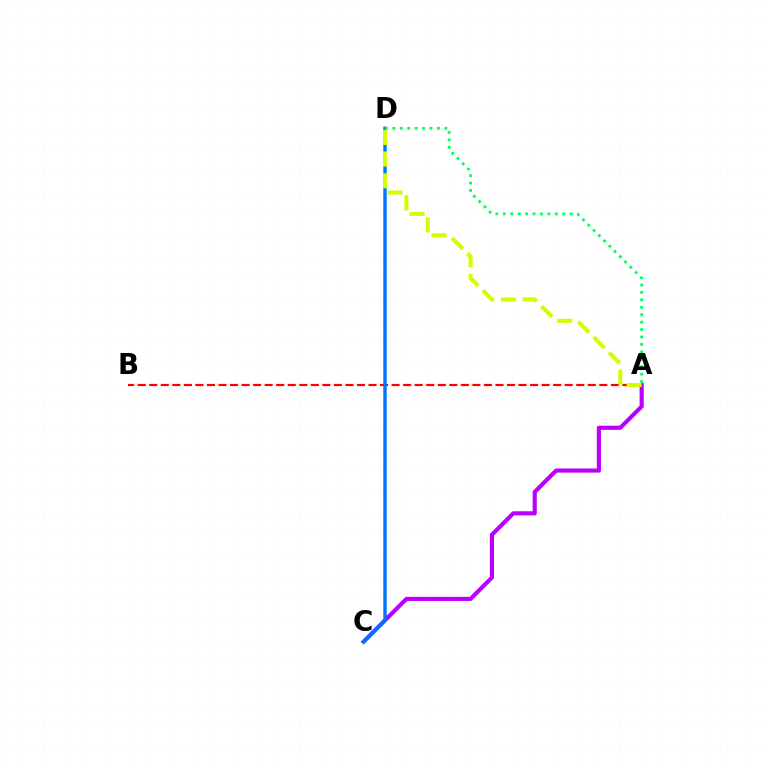{('A', 'B'): [{'color': '#ff0000', 'line_style': 'dashed', 'thickness': 1.57}], ('A', 'C'): [{'color': '#b900ff', 'line_style': 'solid', 'thickness': 2.98}], ('C', 'D'): [{'color': '#0074ff', 'line_style': 'solid', 'thickness': 2.46}], ('A', 'D'): [{'color': '#d1ff00', 'line_style': 'dashed', 'thickness': 2.95}, {'color': '#00ff5c', 'line_style': 'dotted', 'thickness': 2.02}]}